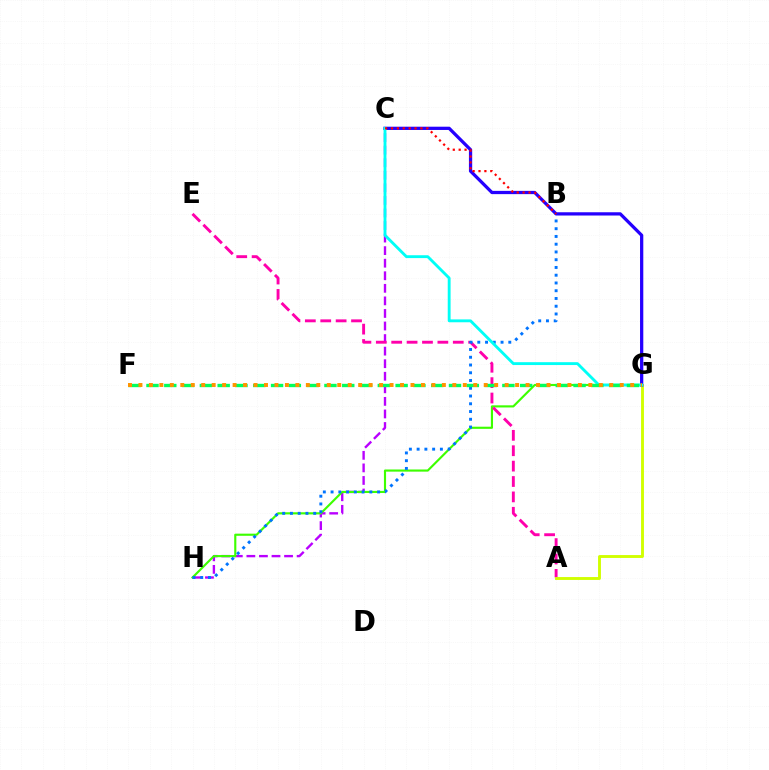{('C', 'H'): [{'color': '#b900ff', 'line_style': 'dashed', 'thickness': 1.71}], ('G', 'H'): [{'color': '#3dff00', 'line_style': 'solid', 'thickness': 1.54}], ('A', 'E'): [{'color': '#ff00ac', 'line_style': 'dashed', 'thickness': 2.09}], ('A', 'G'): [{'color': '#d1ff00', 'line_style': 'solid', 'thickness': 2.08}], ('B', 'H'): [{'color': '#0074ff', 'line_style': 'dotted', 'thickness': 2.11}], ('C', 'G'): [{'color': '#2500ff', 'line_style': 'solid', 'thickness': 2.35}, {'color': '#00fff6', 'line_style': 'solid', 'thickness': 2.06}], ('B', 'C'): [{'color': '#ff0000', 'line_style': 'dotted', 'thickness': 1.6}], ('F', 'G'): [{'color': '#00ff5c', 'line_style': 'dashed', 'thickness': 2.42}, {'color': '#ff9400', 'line_style': 'dotted', 'thickness': 2.84}]}